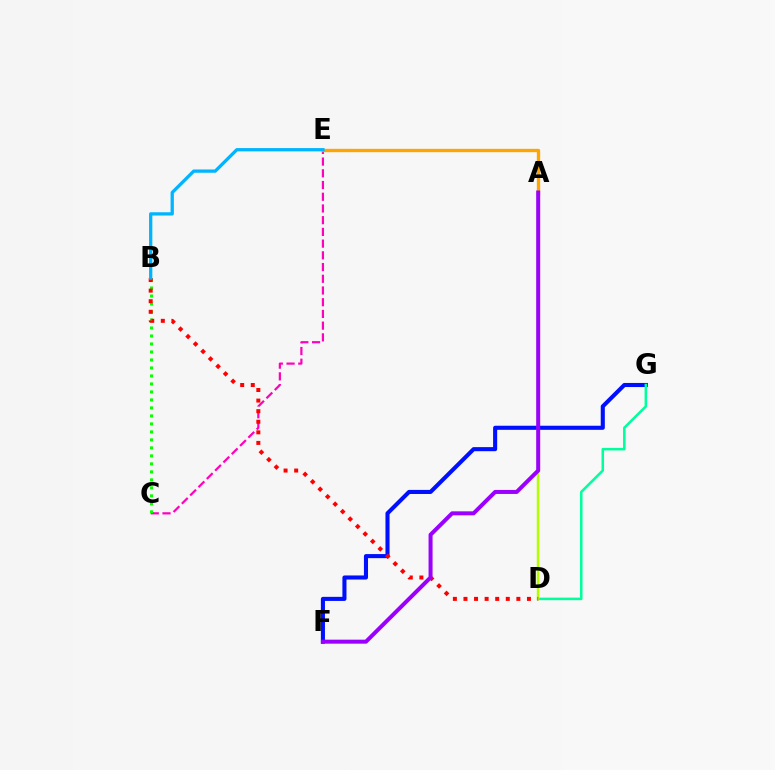{('C', 'E'): [{'color': '#ff00bd', 'line_style': 'dashed', 'thickness': 1.59}], ('F', 'G'): [{'color': '#0010ff', 'line_style': 'solid', 'thickness': 2.94}], ('A', 'E'): [{'color': '#ffa500', 'line_style': 'solid', 'thickness': 2.39}], ('B', 'C'): [{'color': '#08ff00', 'line_style': 'dotted', 'thickness': 2.17}], ('D', 'G'): [{'color': '#00ff9d', 'line_style': 'solid', 'thickness': 1.82}], ('A', 'D'): [{'color': '#b3ff00', 'line_style': 'solid', 'thickness': 1.77}], ('B', 'D'): [{'color': '#ff0000', 'line_style': 'dotted', 'thickness': 2.87}], ('A', 'F'): [{'color': '#9b00ff', 'line_style': 'solid', 'thickness': 2.88}], ('B', 'E'): [{'color': '#00b5ff', 'line_style': 'solid', 'thickness': 2.37}]}